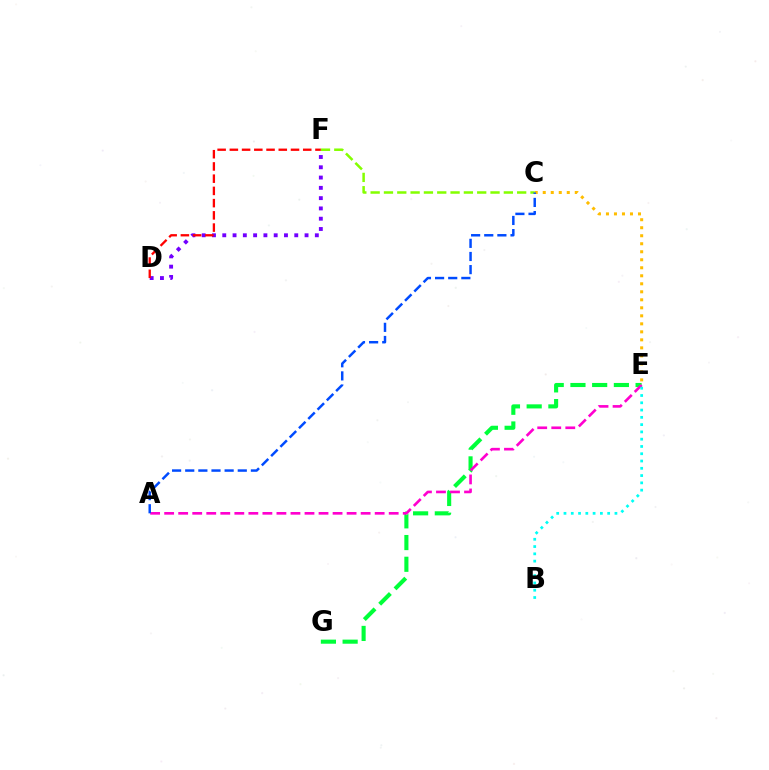{('C', 'E'): [{'color': '#ffbd00', 'line_style': 'dotted', 'thickness': 2.18}], ('E', 'G'): [{'color': '#00ff39', 'line_style': 'dashed', 'thickness': 2.95}], ('D', 'F'): [{'color': '#7200ff', 'line_style': 'dotted', 'thickness': 2.79}, {'color': '#ff0000', 'line_style': 'dashed', 'thickness': 1.66}], ('C', 'F'): [{'color': '#84ff00', 'line_style': 'dashed', 'thickness': 1.81}], ('A', 'E'): [{'color': '#ff00cf', 'line_style': 'dashed', 'thickness': 1.91}], ('B', 'E'): [{'color': '#00fff6', 'line_style': 'dotted', 'thickness': 1.98}], ('A', 'C'): [{'color': '#004bff', 'line_style': 'dashed', 'thickness': 1.78}]}